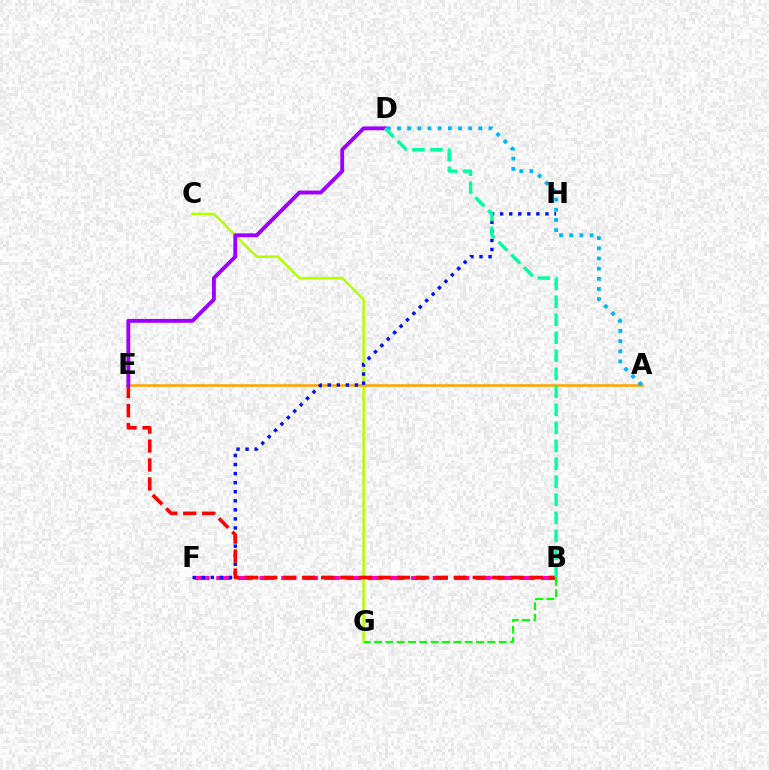{('C', 'G'): [{'color': '#b3ff00', 'line_style': 'solid', 'thickness': 1.83}], ('A', 'E'): [{'color': '#ffa500', 'line_style': 'solid', 'thickness': 1.84}], ('B', 'F'): [{'color': '#ff00bd', 'line_style': 'dashed', 'thickness': 2.94}], ('F', 'H'): [{'color': '#0010ff', 'line_style': 'dotted', 'thickness': 2.46}], ('B', 'E'): [{'color': '#ff0000', 'line_style': 'dashed', 'thickness': 2.57}], ('D', 'E'): [{'color': '#9b00ff', 'line_style': 'solid', 'thickness': 2.79}], ('A', 'D'): [{'color': '#00b5ff', 'line_style': 'dotted', 'thickness': 2.76}], ('B', 'G'): [{'color': '#08ff00', 'line_style': 'dashed', 'thickness': 1.54}], ('B', 'D'): [{'color': '#00ff9d', 'line_style': 'dashed', 'thickness': 2.45}]}